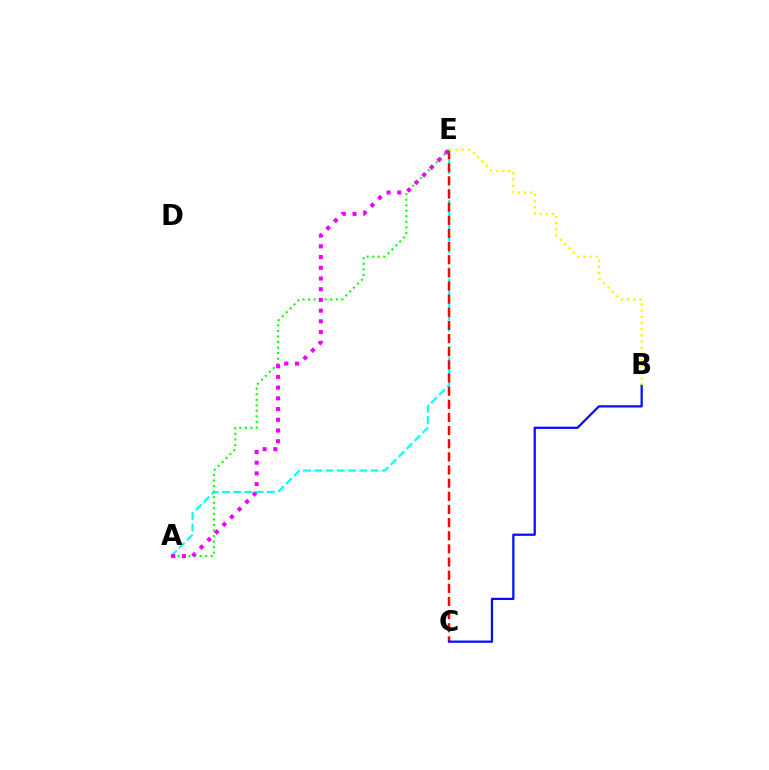{('A', 'E'): [{'color': '#00fff6', 'line_style': 'dashed', 'thickness': 1.53}, {'color': '#08ff00', 'line_style': 'dotted', 'thickness': 1.51}, {'color': '#ee00ff', 'line_style': 'dotted', 'thickness': 2.91}], ('C', 'E'): [{'color': '#ff0000', 'line_style': 'dashed', 'thickness': 1.79}], ('B', 'C'): [{'color': '#0010ff', 'line_style': 'solid', 'thickness': 1.62}], ('B', 'E'): [{'color': '#fcf500', 'line_style': 'dotted', 'thickness': 1.68}]}